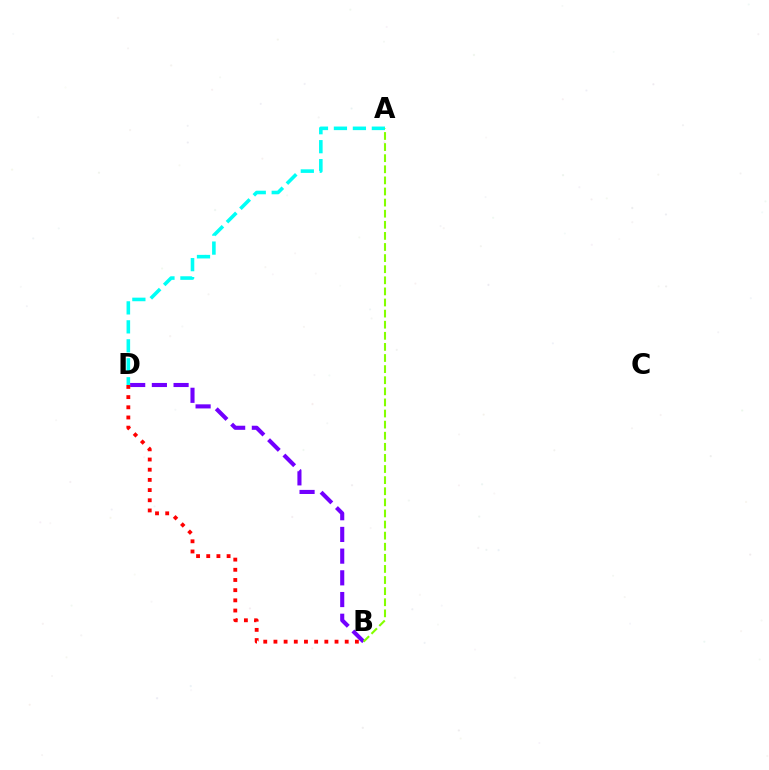{('A', 'D'): [{'color': '#00fff6', 'line_style': 'dashed', 'thickness': 2.58}], ('B', 'D'): [{'color': '#7200ff', 'line_style': 'dashed', 'thickness': 2.95}, {'color': '#ff0000', 'line_style': 'dotted', 'thickness': 2.77}], ('A', 'B'): [{'color': '#84ff00', 'line_style': 'dashed', 'thickness': 1.51}]}